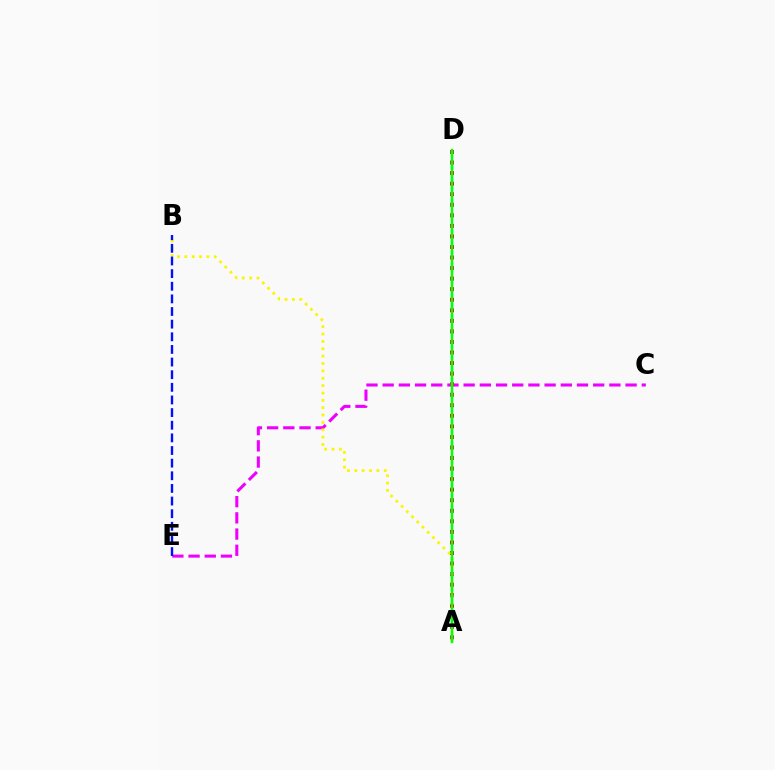{('C', 'E'): [{'color': '#ee00ff', 'line_style': 'dashed', 'thickness': 2.2}], ('A', 'D'): [{'color': '#ff0000', 'line_style': 'dotted', 'thickness': 2.87}, {'color': '#00fff6', 'line_style': 'dashed', 'thickness': 1.73}, {'color': '#08ff00', 'line_style': 'solid', 'thickness': 1.76}], ('A', 'B'): [{'color': '#fcf500', 'line_style': 'dotted', 'thickness': 2.0}], ('B', 'E'): [{'color': '#0010ff', 'line_style': 'dashed', 'thickness': 1.72}]}